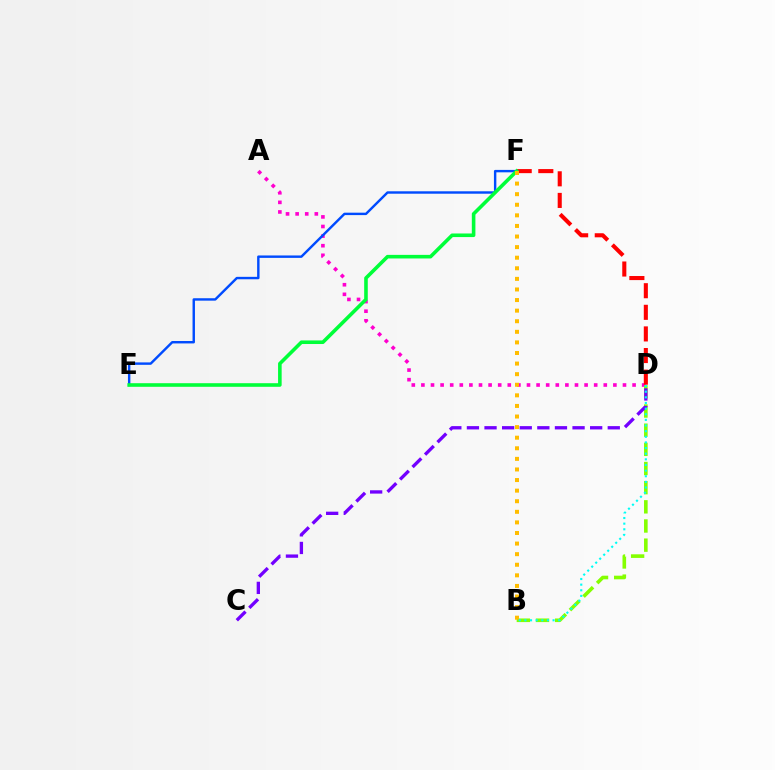{('A', 'D'): [{'color': '#ff00cf', 'line_style': 'dotted', 'thickness': 2.61}], ('B', 'D'): [{'color': '#84ff00', 'line_style': 'dashed', 'thickness': 2.6}, {'color': '#00fff6', 'line_style': 'dotted', 'thickness': 1.53}], ('E', 'F'): [{'color': '#004bff', 'line_style': 'solid', 'thickness': 1.74}, {'color': '#00ff39', 'line_style': 'solid', 'thickness': 2.59}], ('D', 'F'): [{'color': '#ff0000', 'line_style': 'dashed', 'thickness': 2.94}], ('B', 'F'): [{'color': '#ffbd00', 'line_style': 'dotted', 'thickness': 2.88}], ('C', 'D'): [{'color': '#7200ff', 'line_style': 'dashed', 'thickness': 2.39}]}